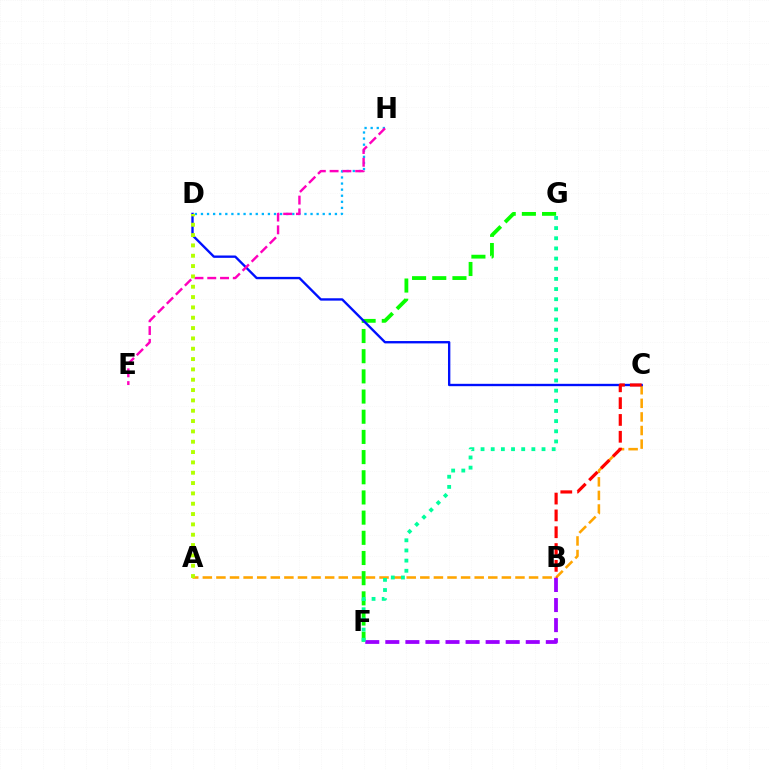{('A', 'C'): [{'color': '#ffa500', 'line_style': 'dashed', 'thickness': 1.85}], ('F', 'G'): [{'color': '#08ff00', 'line_style': 'dashed', 'thickness': 2.74}, {'color': '#00ff9d', 'line_style': 'dotted', 'thickness': 2.76}], ('D', 'H'): [{'color': '#00b5ff', 'line_style': 'dotted', 'thickness': 1.65}], ('C', 'D'): [{'color': '#0010ff', 'line_style': 'solid', 'thickness': 1.7}], ('B', 'F'): [{'color': '#9b00ff', 'line_style': 'dashed', 'thickness': 2.73}], ('E', 'H'): [{'color': '#ff00bd', 'line_style': 'dashed', 'thickness': 1.74}], ('A', 'D'): [{'color': '#b3ff00', 'line_style': 'dotted', 'thickness': 2.81}], ('B', 'C'): [{'color': '#ff0000', 'line_style': 'dashed', 'thickness': 2.29}]}